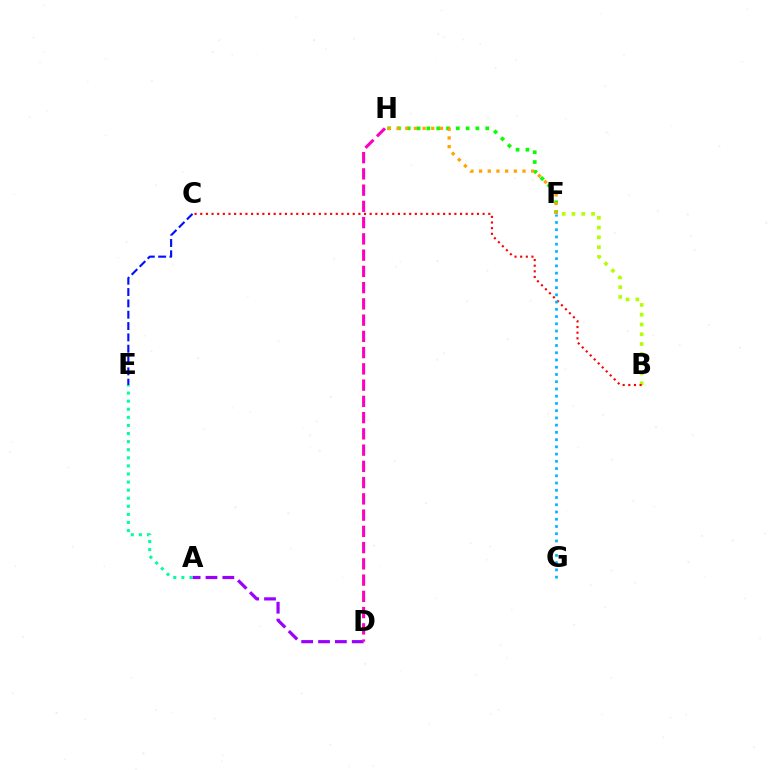{('C', 'E'): [{'color': '#0010ff', 'line_style': 'dashed', 'thickness': 1.54}], ('B', 'F'): [{'color': '#b3ff00', 'line_style': 'dotted', 'thickness': 2.66}], ('A', 'D'): [{'color': '#9b00ff', 'line_style': 'dashed', 'thickness': 2.29}], ('F', 'H'): [{'color': '#08ff00', 'line_style': 'dotted', 'thickness': 2.67}, {'color': '#ffa500', 'line_style': 'dotted', 'thickness': 2.36}], ('B', 'C'): [{'color': '#ff0000', 'line_style': 'dotted', 'thickness': 1.53}], ('F', 'G'): [{'color': '#00b5ff', 'line_style': 'dotted', 'thickness': 1.97}], ('D', 'H'): [{'color': '#ff00bd', 'line_style': 'dashed', 'thickness': 2.21}], ('A', 'E'): [{'color': '#00ff9d', 'line_style': 'dotted', 'thickness': 2.2}]}